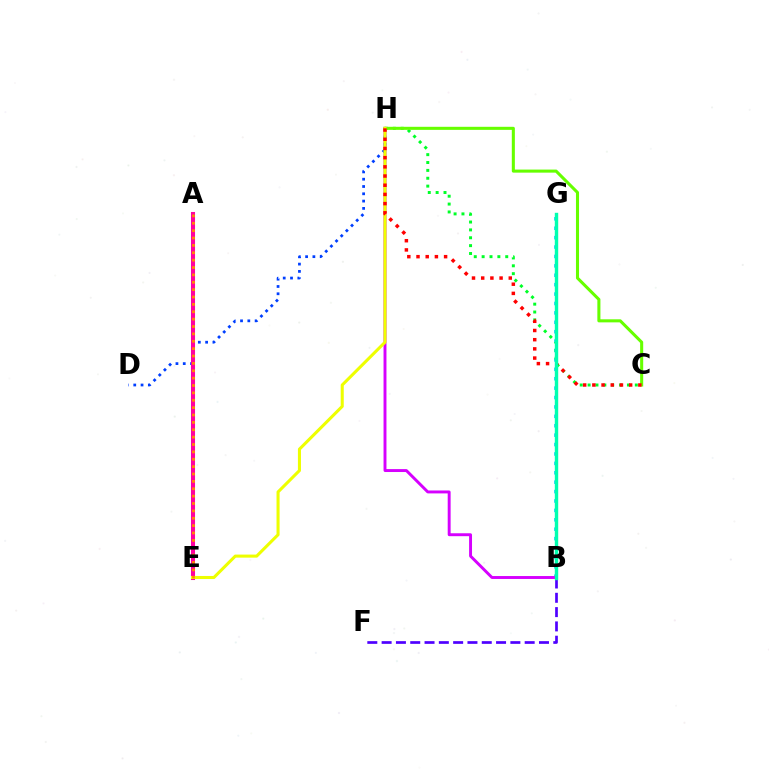{('B', 'G'): [{'color': '#00c7ff', 'line_style': 'dotted', 'thickness': 2.56}, {'color': '#00ffaf', 'line_style': 'solid', 'thickness': 2.46}], ('B', 'H'): [{'color': '#d600ff', 'line_style': 'solid', 'thickness': 2.11}], ('B', 'F'): [{'color': '#4f00ff', 'line_style': 'dashed', 'thickness': 1.94}], ('D', 'H'): [{'color': '#003fff', 'line_style': 'dotted', 'thickness': 1.98}], ('A', 'E'): [{'color': '#ff00a0', 'line_style': 'solid', 'thickness': 2.93}, {'color': '#ff8800', 'line_style': 'dotted', 'thickness': 2.0}], ('C', 'H'): [{'color': '#00ff27', 'line_style': 'dotted', 'thickness': 2.14}, {'color': '#66ff00', 'line_style': 'solid', 'thickness': 2.2}, {'color': '#ff0000', 'line_style': 'dotted', 'thickness': 2.5}], ('E', 'H'): [{'color': '#eeff00', 'line_style': 'solid', 'thickness': 2.2}]}